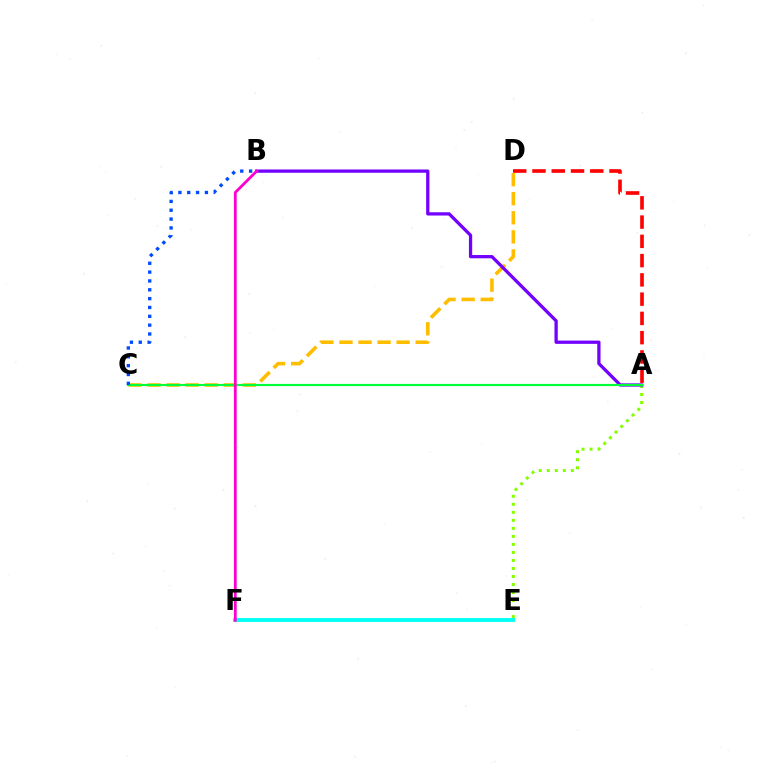{('C', 'D'): [{'color': '#ffbd00', 'line_style': 'dashed', 'thickness': 2.59}], ('A', 'D'): [{'color': '#ff0000', 'line_style': 'dashed', 'thickness': 2.62}], ('A', 'E'): [{'color': '#84ff00', 'line_style': 'dotted', 'thickness': 2.18}], ('E', 'F'): [{'color': '#00fff6', 'line_style': 'solid', 'thickness': 2.77}], ('A', 'B'): [{'color': '#7200ff', 'line_style': 'solid', 'thickness': 2.35}], ('A', 'C'): [{'color': '#00ff39', 'line_style': 'solid', 'thickness': 1.56}], ('B', 'C'): [{'color': '#004bff', 'line_style': 'dotted', 'thickness': 2.4}], ('B', 'F'): [{'color': '#ff00cf', 'line_style': 'solid', 'thickness': 2.02}]}